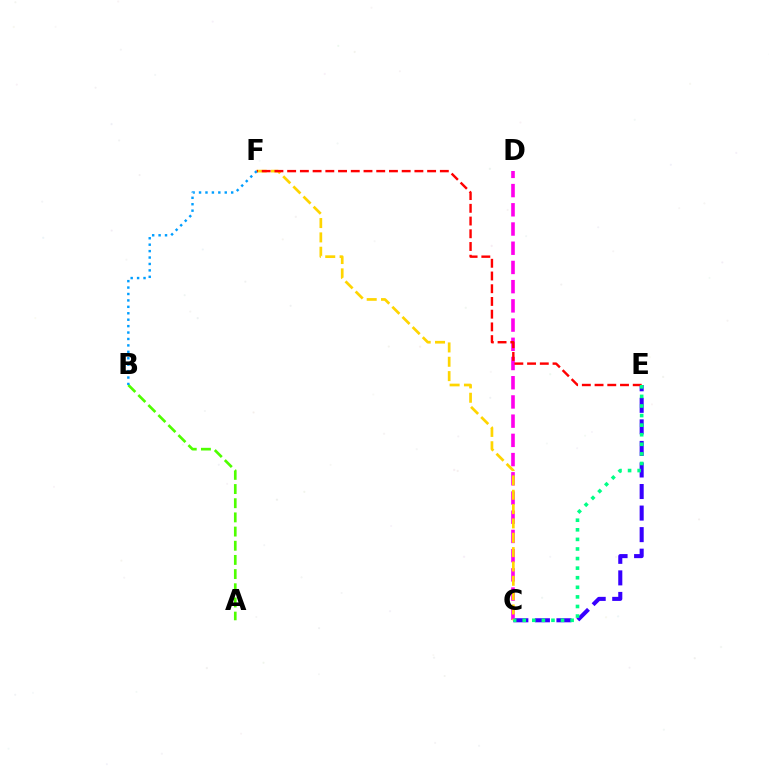{('C', 'E'): [{'color': '#3700ff', 'line_style': 'dashed', 'thickness': 2.93}, {'color': '#00ff86', 'line_style': 'dotted', 'thickness': 2.6}], ('C', 'D'): [{'color': '#ff00ed', 'line_style': 'dashed', 'thickness': 2.61}], ('A', 'B'): [{'color': '#4fff00', 'line_style': 'dashed', 'thickness': 1.93}], ('C', 'F'): [{'color': '#ffd500', 'line_style': 'dashed', 'thickness': 1.95}], ('E', 'F'): [{'color': '#ff0000', 'line_style': 'dashed', 'thickness': 1.73}], ('B', 'F'): [{'color': '#009eff', 'line_style': 'dotted', 'thickness': 1.75}]}